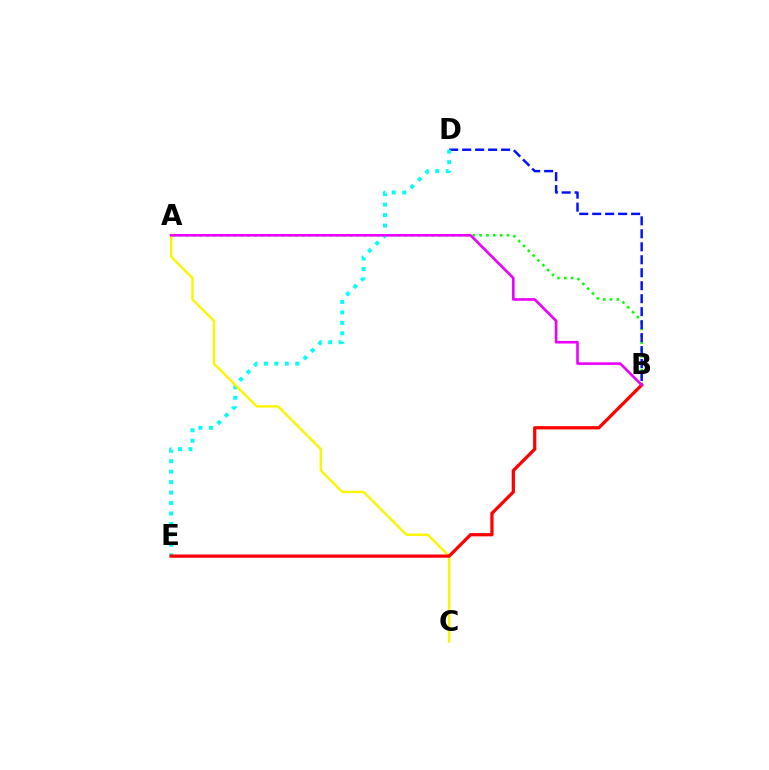{('A', 'B'): [{'color': '#08ff00', 'line_style': 'dotted', 'thickness': 1.85}, {'color': '#ee00ff', 'line_style': 'solid', 'thickness': 1.89}], ('B', 'D'): [{'color': '#0010ff', 'line_style': 'dashed', 'thickness': 1.76}], ('D', 'E'): [{'color': '#00fff6', 'line_style': 'dotted', 'thickness': 2.84}], ('A', 'C'): [{'color': '#fcf500', 'line_style': 'solid', 'thickness': 1.73}], ('B', 'E'): [{'color': '#ff0000', 'line_style': 'solid', 'thickness': 2.35}]}